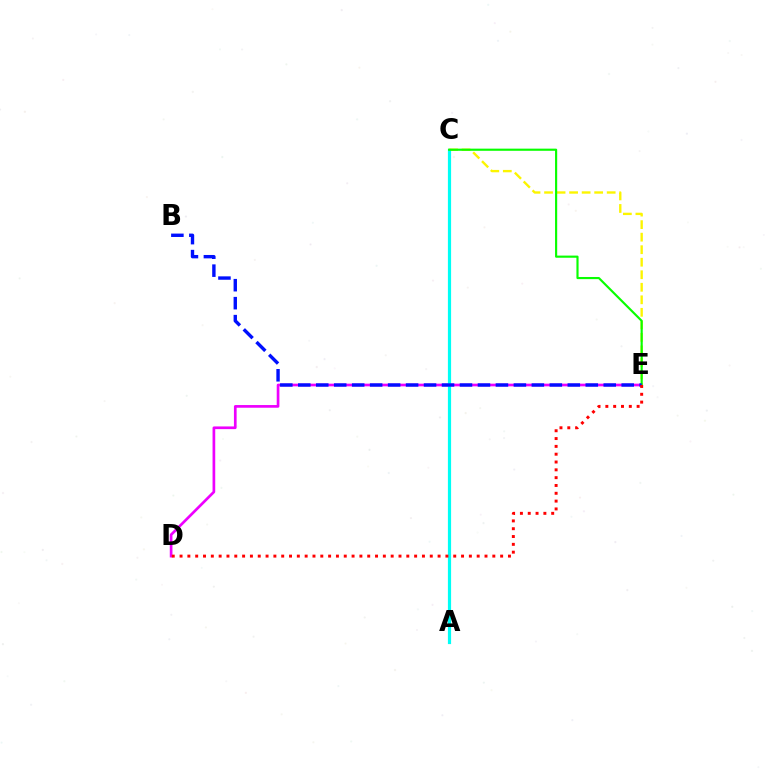{('D', 'E'): [{'color': '#ee00ff', 'line_style': 'solid', 'thickness': 1.93}, {'color': '#ff0000', 'line_style': 'dotted', 'thickness': 2.12}], ('C', 'E'): [{'color': '#fcf500', 'line_style': 'dashed', 'thickness': 1.7}, {'color': '#08ff00', 'line_style': 'solid', 'thickness': 1.55}], ('A', 'C'): [{'color': '#00fff6', 'line_style': 'solid', 'thickness': 2.3}], ('B', 'E'): [{'color': '#0010ff', 'line_style': 'dashed', 'thickness': 2.44}]}